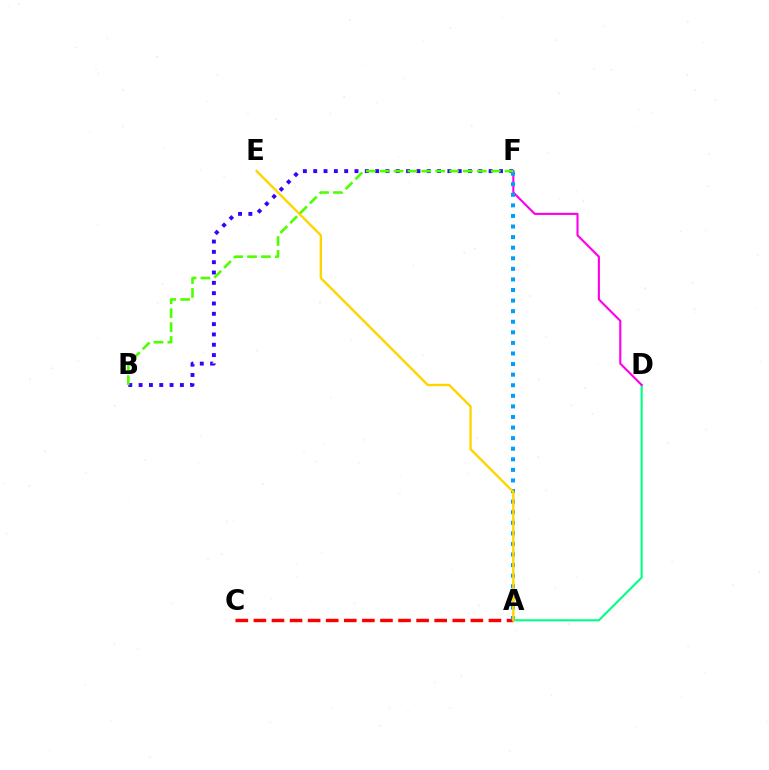{('A', 'D'): [{'color': '#00ff86', 'line_style': 'solid', 'thickness': 1.5}], ('D', 'F'): [{'color': '#ff00ed', 'line_style': 'solid', 'thickness': 1.53}], ('B', 'F'): [{'color': '#3700ff', 'line_style': 'dotted', 'thickness': 2.8}, {'color': '#4fff00', 'line_style': 'dashed', 'thickness': 1.89}], ('A', 'C'): [{'color': '#ff0000', 'line_style': 'dashed', 'thickness': 2.46}], ('A', 'F'): [{'color': '#009eff', 'line_style': 'dotted', 'thickness': 2.87}], ('A', 'E'): [{'color': '#ffd500', 'line_style': 'solid', 'thickness': 1.72}]}